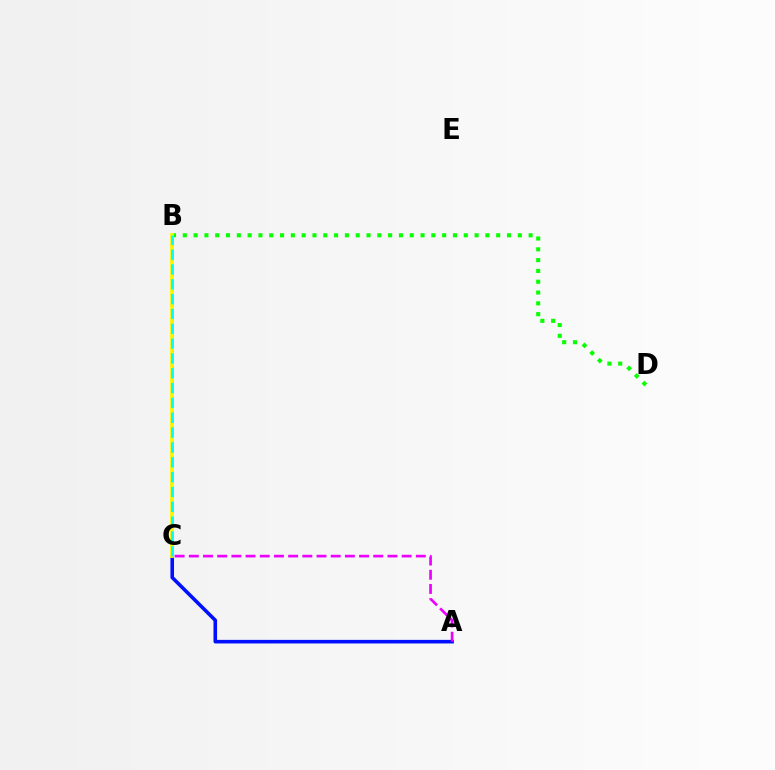{('B', 'C'): [{'color': '#ff0000', 'line_style': 'dotted', 'thickness': 2.07}, {'color': '#fcf500', 'line_style': 'solid', 'thickness': 2.73}, {'color': '#00fff6', 'line_style': 'dashed', 'thickness': 2.02}], ('B', 'D'): [{'color': '#08ff00', 'line_style': 'dotted', 'thickness': 2.94}], ('A', 'C'): [{'color': '#0010ff', 'line_style': 'solid', 'thickness': 2.58}, {'color': '#ee00ff', 'line_style': 'dashed', 'thickness': 1.93}]}